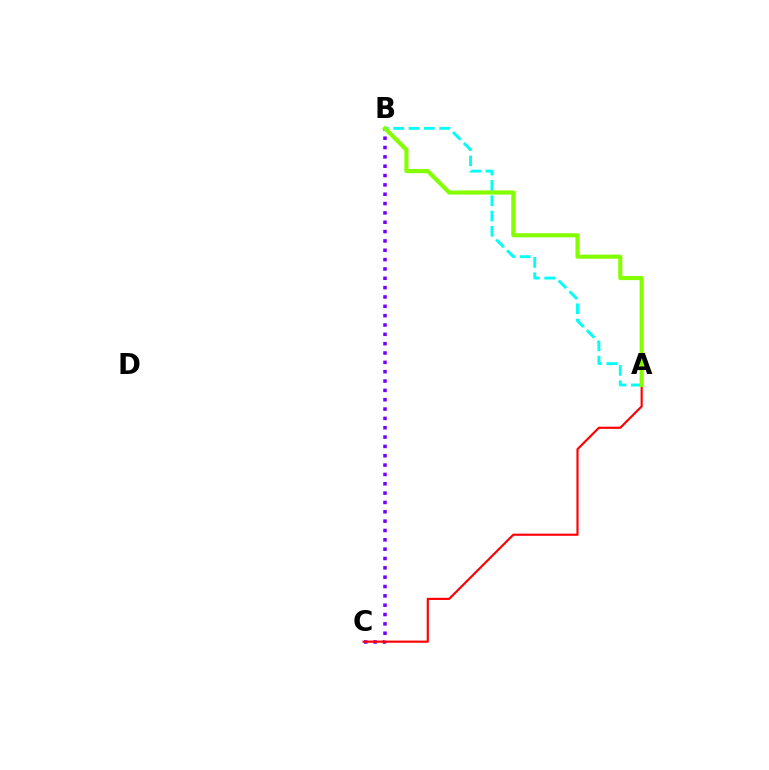{('B', 'C'): [{'color': '#7200ff', 'line_style': 'dotted', 'thickness': 2.54}], ('A', 'B'): [{'color': '#00fff6', 'line_style': 'dashed', 'thickness': 2.08}, {'color': '#84ff00', 'line_style': 'solid', 'thickness': 2.96}], ('A', 'C'): [{'color': '#ff0000', 'line_style': 'solid', 'thickness': 1.55}]}